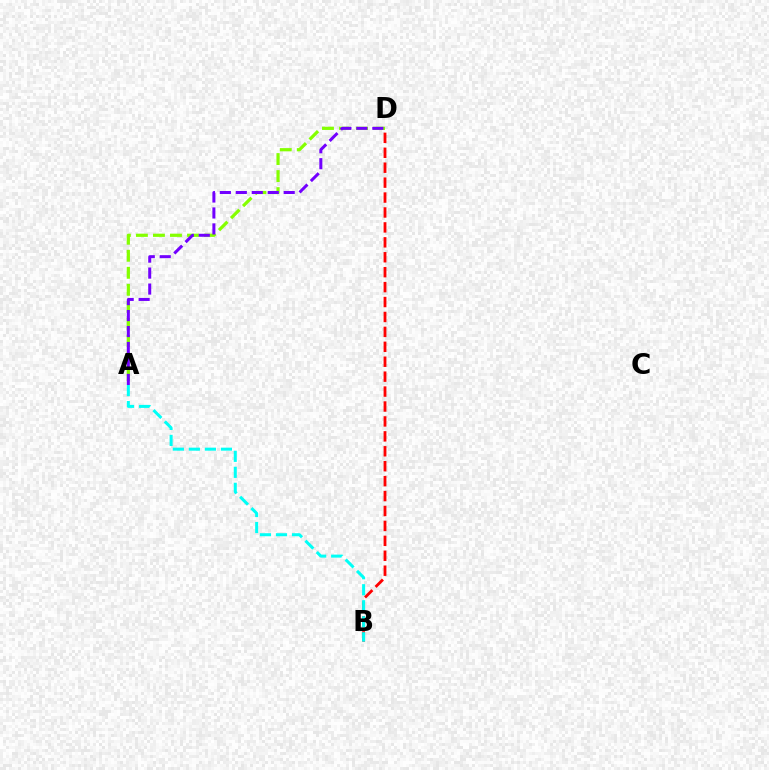{('A', 'D'): [{'color': '#84ff00', 'line_style': 'dashed', 'thickness': 2.31}, {'color': '#7200ff', 'line_style': 'dashed', 'thickness': 2.17}], ('B', 'D'): [{'color': '#ff0000', 'line_style': 'dashed', 'thickness': 2.03}], ('A', 'B'): [{'color': '#00fff6', 'line_style': 'dashed', 'thickness': 2.18}]}